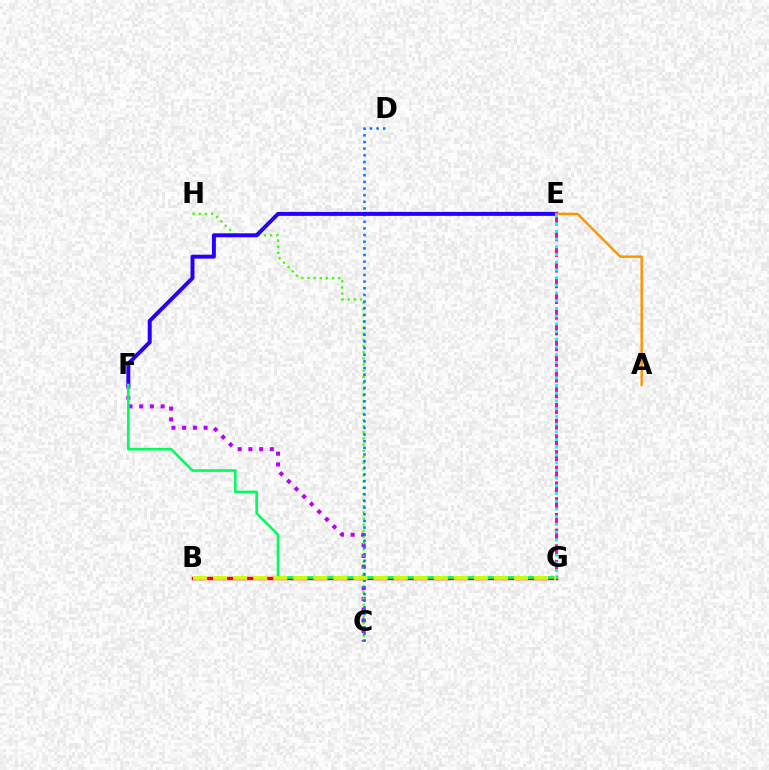{('C', 'F'): [{'color': '#b900ff', 'line_style': 'dotted', 'thickness': 2.92}], ('C', 'H'): [{'color': '#3dff00', 'line_style': 'dotted', 'thickness': 1.67}], ('B', 'G'): [{'color': '#ff0000', 'line_style': 'solid', 'thickness': 2.47}, {'color': '#d1ff00', 'line_style': 'dashed', 'thickness': 2.73}], ('C', 'D'): [{'color': '#0074ff', 'line_style': 'dotted', 'thickness': 1.81}], ('E', 'G'): [{'color': '#ff00ac', 'line_style': 'dashed', 'thickness': 2.13}, {'color': '#00fff6', 'line_style': 'dotted', 'thickness': 2.09}], ('E', 'F'): [{'color': '#2500ff', 'line_style': 'solid', 'thickness': 2.85}], ('F', 'G'): [{'color': '#00ff5c', 'line_style': 'solid', 'thickness': 1.9}], ('A', 'E'): [{'color': '#ff9400', 'line_style': 'solid', 'thickness': 1.76}]}